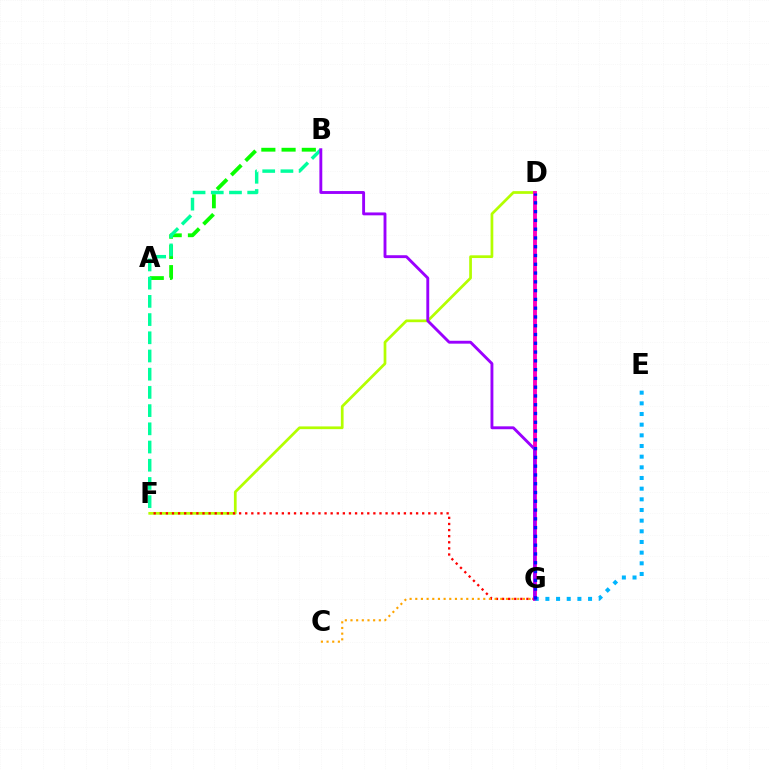{('D', 'F'): [{'color': '#b3ff00', 'line_style': 'solid', 'thickness': 1.96}], ('D', 'G'): [{'color': '#ff00bd', 'line_style': 'solid', 'thickness': 2.79}, {'color': '#0010ff', 'line_style': 'dotted', 'thickness': 2.38}], ('A', 'B'): [{'color': '#08ff00', 'line_style': 'dashed', 'thickness': 2.75}], ('E', 'G'): [{'color': '#00b5ff', 'line_style': 'dotted', 'thickness': 2.9}], ('F', 'G'): [{'color': '#ff0000', 'line_style': 'dotted', 'thickness': 1.66}], ('C', 'G'): [{'color': '#ffa500', 'line_style': 'dotted', 'thickness': 1.54}], ('B', 'F'): [{'color': '#00ff9d', 'line_style': 'dashed', 'thickness': 2.47}], ('B', 'G'): [{'color': '#9b00ff', 'line_style': 'solid', 'thickness': 2.07}]}